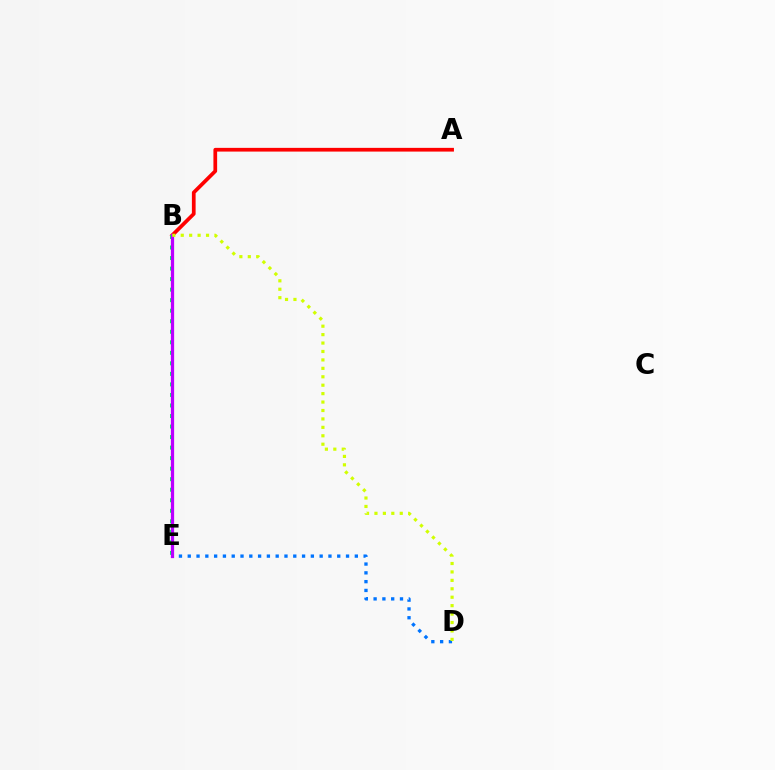{('D', 'E'): [{'color': '#0074ff', 'line_style': 'dotted', 'thickness': 2.39}], ('A', 'B'): [{'color': '#ff0000', 'line_style': 'solid', 'thickness': 2.68}], ('B', 'E'): [{'color': '#00ff5c', 'line_style': 'dotted', 'thickness': 2.86}, {'color': '#b900ff', 'line_style': 'solid', 'thickness': 2.34}], ('B', 'D'): [{'color': '#d1ff00', 'line_style': 'dotted', 'thickness': 2.29}]}